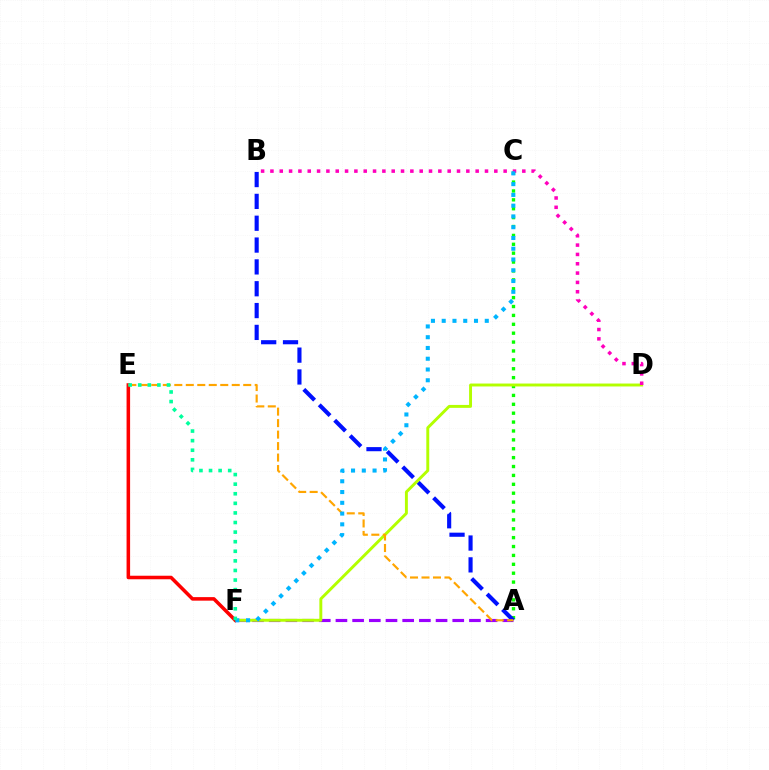{('A', 'F'): [{'color': '#9b00ff', 'line_style': 'dashed', 'thickness': 2.27}], ('A', 'C'): [{'color': '#08ff00', 'line_style': 'dotted', 'thickness': 2.42}], ('A', 'B'): [{'color': '#0010ff', 'line_style': 'dashed', 'thickness': 2.97}], ('D', 'F'): [{'color': '#b3ff00', 'line_style': 'solid', 'thickness': 2.1}], ('E', 'F'): [{'color': '#ff0000', 'line_style': 'solid', 'thickness': 2.55}, {'color': '#00ff9d', 'line_style': 'dotted', 'thickness': 2.61}], ('A', 'E'): [{'color': '#ffa500', 'line_style': 'dashed', 'thickness': 1.56}], ('B', 'D'): [{'color': '#ff00bd', 'line_style': 'dotted', 'thickness': 2.53}], ('C', 'F'): [{'color': '#00b5ff', 'line_style': 'dotted', 'thickness': 2.93}]}